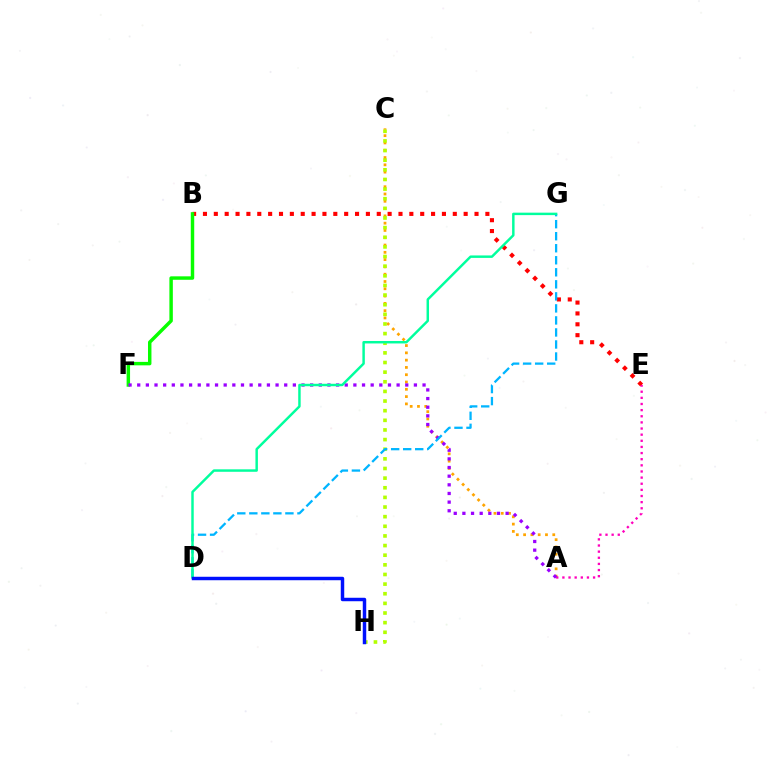{('B', 'E'): [{'color': '#ff0000', 'line_style': 'dotted', 'thickness': 2.95}], ('A', 'C'): [{'color': '#ffa500', 'line_style': 'dotted', 'thickness': 1.98}], ('B', 'F'): [{'color': '#08ff00', 'line_style': 'solid', 'thickness': 2.48}], ('A', 'E'): [{'color': '#ff00bd', 'line_style': 'dotted', 'thickness': 1.67}], ('C', 'H'): [{'color': '#b3ff00', 'line_style': 'dotted', 'thickness': 2.62}], ('A', 'F'): [{'color': '#9b00ff', 'line_style': 'dotted', 'thickness': 2.35}], ('D', 'G'): [{'color': '#00b5ff', 'line_style': 'dashed', 'thickness': 1.63}, {'color': '#00ff9d', 'line_style': 'solid', 'thickness': 1.77}], ('D', 'H'): [{'color': '#0010ff', 'line_style': 'solid', 'thickness': 2.49}]}